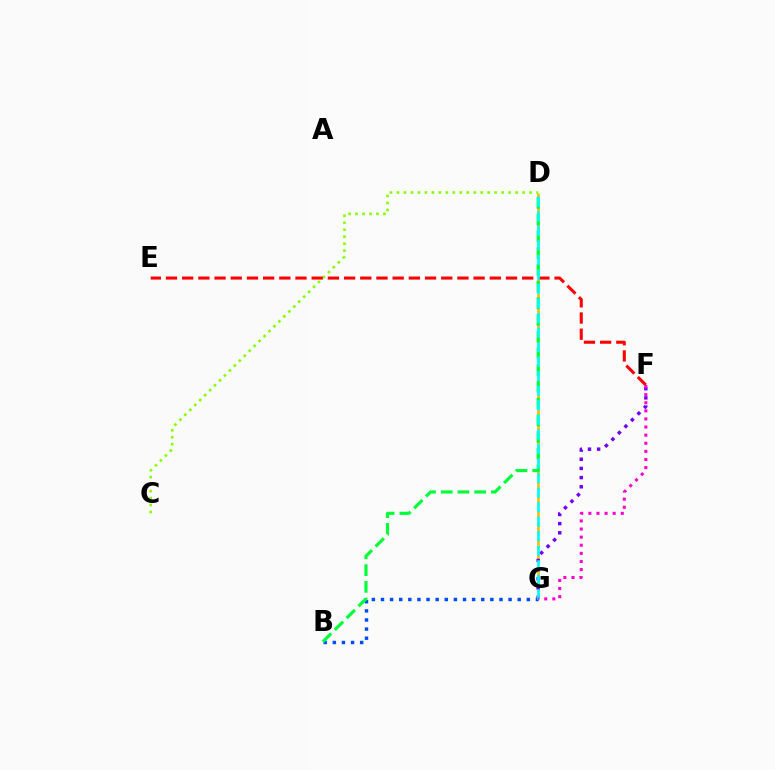{('B', 'G'): [{'color': '#004bff', 'line_style': 'dotted', 'thickness': 2.48}], ('D', 'G'): [{'color': '#ffbd00', 'line_style': 'dashed', 'thickness': 1.95}, {'color': '#00fff6', 'line_style': 'dashed', 'thickness': 1.98}], ('B', 'D'): [{'color': '#00ff39', 'line_style': 'dashed', 'thickness': 2.27}], ('C', 'D'): [{'color': '#84ff00', 'line_style': 'dotted', 'thickness': 1.9}], ('F', 'G'): [{'color': '#7200ff', 'line_style': 'dotted', 'thickness': 2.49}, {'color': '#ff00cf', 'line_style': 'dotted', 'thickness': 2.2}], ('E', 'F'): [{'color': '#ff0000', 'line_style': 'dashed', 'thickness': 2.2}]}